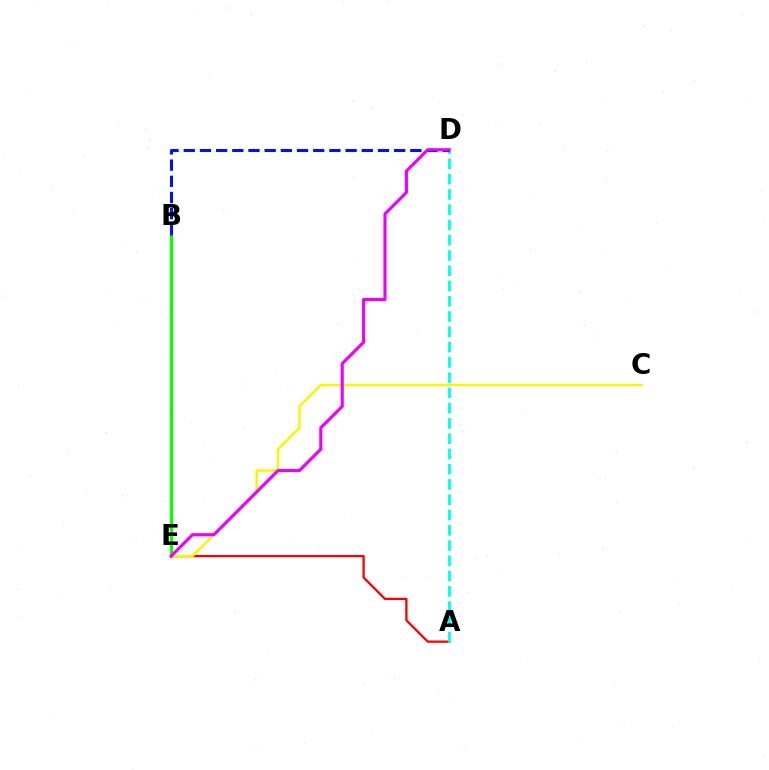{('A', 'E'): [{'color': '#ff0000', 'line_style': 'solid', 'thickness': 1.64}], ('B', 'E'): [{'color': '#08ff00', 'line_style': 'solid', 'thickness': 2.35}], ('C', 'E'): [{'color': '#fcf500', 'line_style': 'solid', 'thickness': 1.76}], ('A', 'D'): [{'color': '#00fff6', 'line_style': 'dashed', 'thickness': 2.07}], ('B', 'D'): [{'color': '#0010ff', 'line_style': 'dashed', 'thickness': 2.2}], ('D', 'E'): [{'color': '#ee00ff', 'line_style': 'solid', 'thickness': 2.25}]}